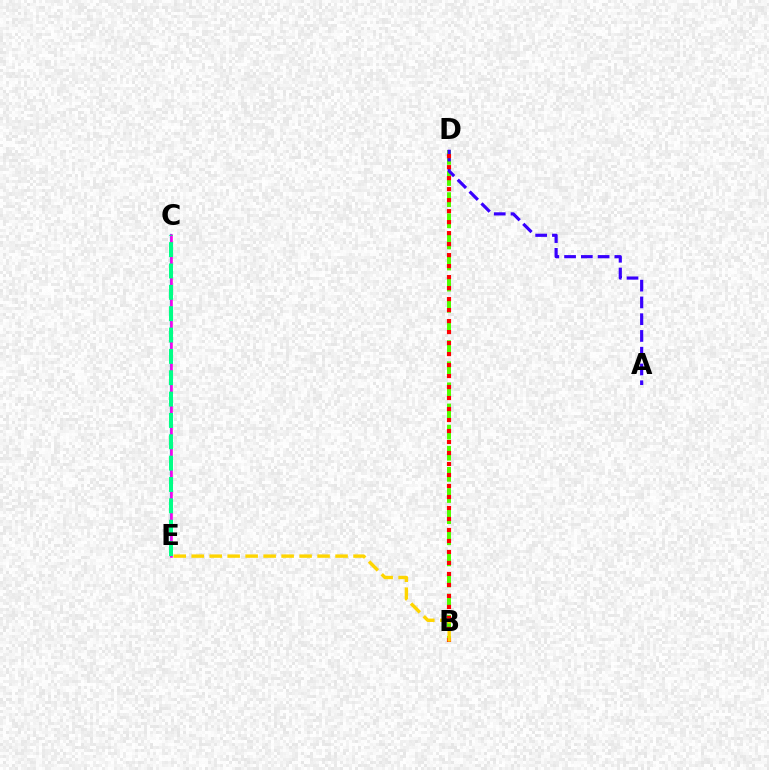{('C', 'E'): [{'color': '#009eff', 'line_style': 'solid', 'thickness': 1.6}, {'color': '#ff00ed', 'line_style': 'solid', 'thickness': 1.85}, {'color': '#00ff86', 'line_style': 'dashed', 'thickness': 2.9}], ('B', 'D'): [{'color': '#4fff00', 'line_style': 'dashed', 'thickness': 2.87}, {'color': '#ff0000', 'line_style': 'dotted', 'thickness': 2.99}], ('A', 'D'): [{'color': '#3700ff', 'line_style': 'dashed', 'thickness': 2.28}], ('B', 'E'): [{'color': '#ffd500', 'line_style': 'dashed', 'thickness': 2.44}]}